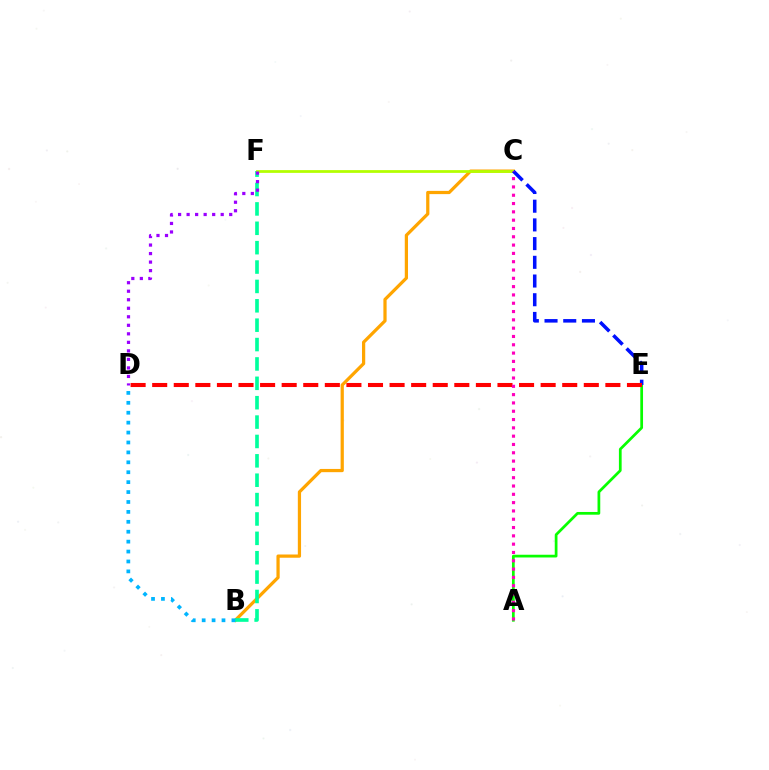{('B', 'C'): [{'color': '#ffa500', 'line_style': 'solid', 'thickness': 2.33}], ('B', 'F'): [{'color': '#00ff9d', 'line_style': 'dashed', 'thickness': 2.63}], ('C', 'F'): [{'color': '#b3ff00', 'line_style': 'solid', 'thickness': 1.99}], ('A', 'E'): [{'color': '#08ff00', 'line_style': 'solid', 'thickness': 1.97}], ('B', 'D'): [{'color': '#00b5ff', 'line_style': 'dotted', 'thickness': 2.69}], ('C', 'E'): [{'color': '#0010ff', 'line_style': 'dashed', 'thickness': 2.54}], ('D', 'E'): [{'color': '#ff0000', 'line_style': 'dashed', 'thickness': 2.93}], ('D', 'F'): [{'color': '#9b00ff', 'line_style': 'dotted', 'thickness': 2.32}], ('A', 'C'): [{'color': '#ff00bd', 'line_style': 'dotted', 'thickness': 2.26}]}